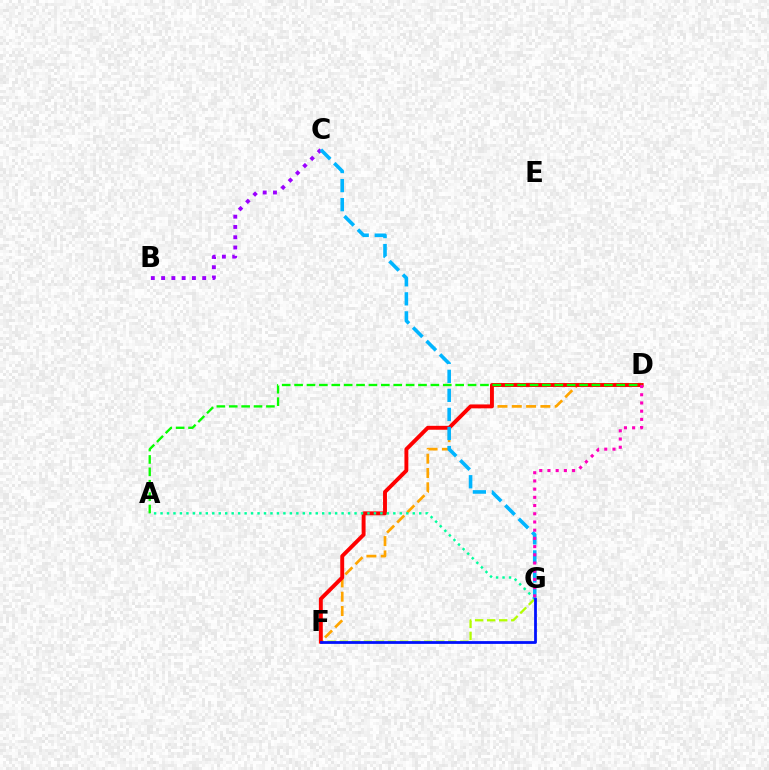{('F', 'G'): [{'color': '#b3ff00', 'line_style': 'dashed', 'thickness': 1.64}, {'color': '#0010ff', 'line_style': 'solid', 'thickness': 2.0}], ('D', 'F'): [{'color': '#ffa500', 'line_style': 'dashed', 'thickness': 1.94}, {'color': '#ff0000', 'line_style': 'solid', 'thickness': 2.81}], ('B', 'C'): [{'color': '#9b00ff', 'line_style': 'dotted', 'thickness': 2.79}], ('A', 'G'): [{'color': '#00ff9d', 'line_style': 'dotted', 'thickness': 1.76}], ('C', 'G'): [{'color': '#00b5ff', 'line_style': 'dashed', 'thickness': 2.59}], ('A', 'D'): [{'color': '#08ff00', 'line_style': 'dashed', 'thickness': 1.68}], ('D', 'G'): [{'color': '#ff00bd', 'line_style': 'dotted', 'thickness': 2.23}]}